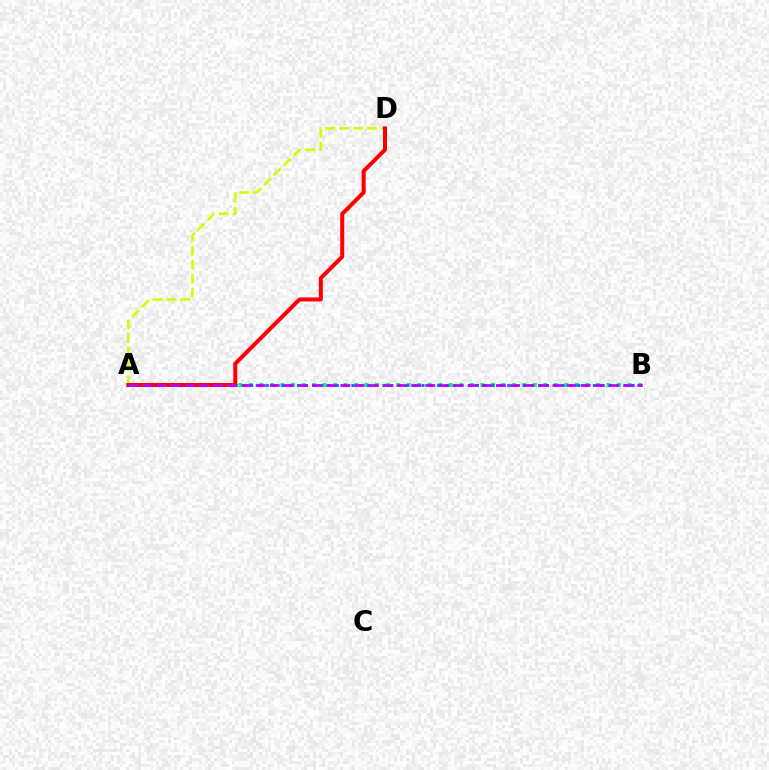{('A', 'B'): [{'color': '#00ff5c', 'line_style': 'dotted', 'thickness': 2.86}, {'color': '#0074ff', 'line_style': 'dotted', 'thickness': 2.12}, {'color': '#b900ff', 'line_style': 'dashed', 'thickness': 1.92}], ('A', 'D'): [{'color': '#d1ff00', 'line_style': 'dashed', 'thickness': 1.89}, {'color': '#ff0000', 'line_style': 'solid', 'thickness': 2.89}]}